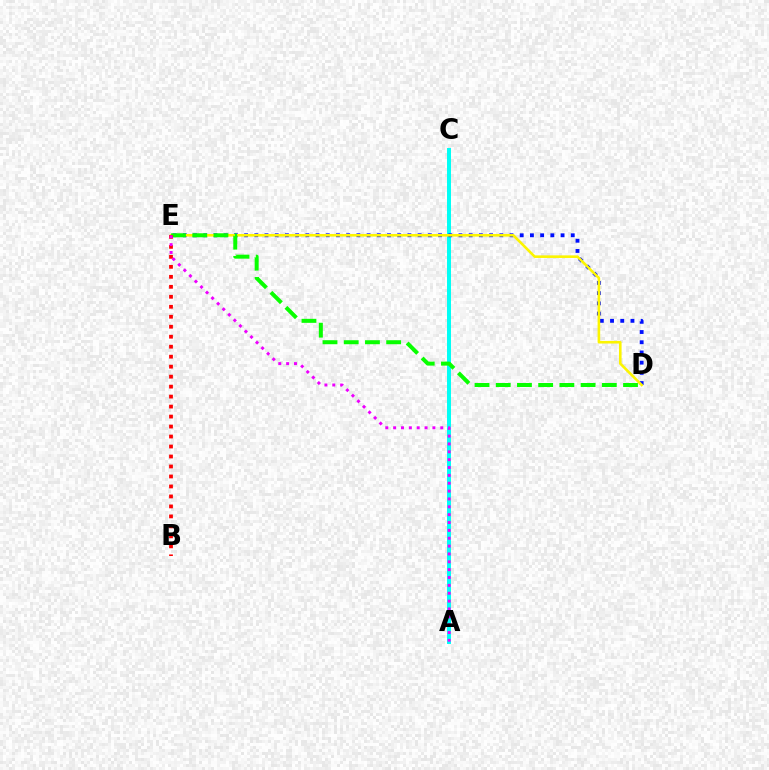{('A', 'C'): [{'color': '#00fff6', 'line_style': 'solid', 'thickness': 2.86}], ('D', 'E'): [{'color': '#0010ff', 'line_style': 'dotted', 'thickness': 2.77}, {'color': '#fcf500', 'line_style': 'solid', 'thickness': 1.87}, {'color': '#08ff00', 'line_style': 'dashed', 'thickness': 2.88}], ('B', 'E'): [{'color': '#ff0000', 'line_style': 'dotted', 'thickness': 2.71}], ('A', 'E'): [{'color': '#ee00ff', 'line_style': 'dotted', 'thickness': 2.13}]}